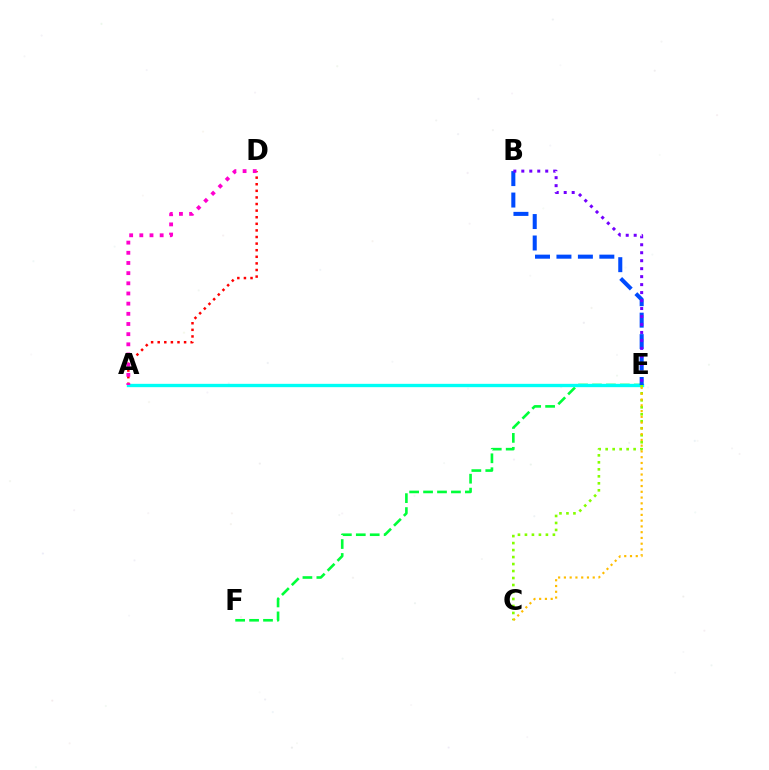{('E', 'F'): [{'color': '#00ff39', 'line_style': 'dashed', 'thickness': 1.89}], ('A', 'E'): [{'color': '#00fff6', 'line_style': 'solid', 'thickness': 2.4}], ('C', 'E'): [{'color': '#84ff00', 'line_style': 'dotted', 'thickness': 1.9}, {'color': '#ffbd00', 'line_style': 'dotted', 'thickness': 1.57}], ('B', 'E'): [{'color': '#004bff', 'line_style': 'dashed', 'thickness': 2.91}, {'color': '#7200ff', 'line_style': 'dotted', 'thickness': 2.17}], ('A', 'D'): [{'color': '#ff0000', 'line_style': 'dotted', 'thickness': 1.79}, {'color': '#ff00cf', 'line_style': 'dotted', 'thickness': 2.76}]}